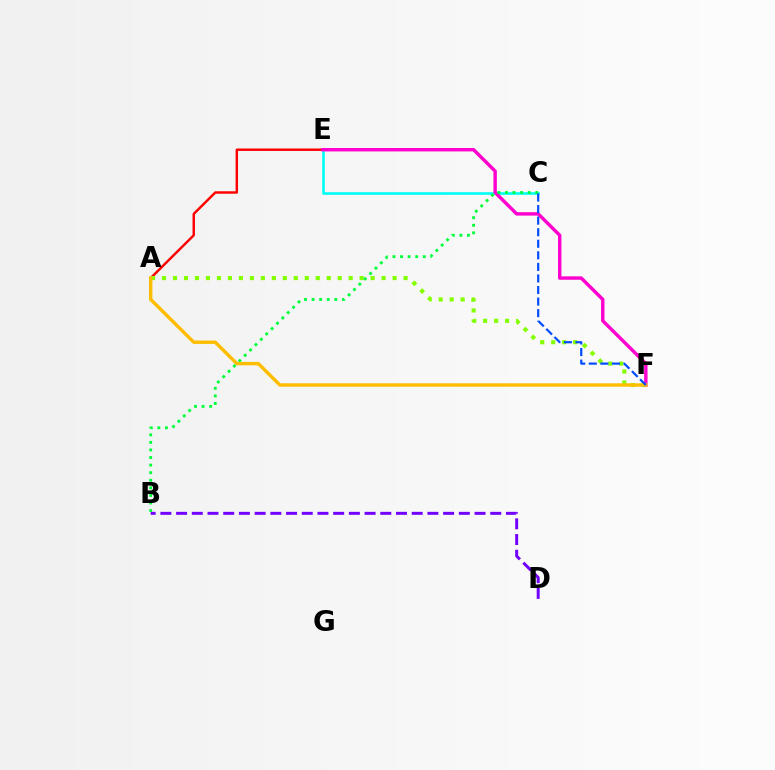{('A', 'E'): [{'color': '#ff0000', 'line_style': 'solid', 'thickness': 1.76}], ('B', 'D'): [{'color': '#7200ff', 'line_style': 'dashed', 'thickness': 2.13}], ('A', 'F'): [{'color': '#84ff00', 'line_style': 'dotted', 'thickness': 2.98}, {'color': '#ffbd00', 'line_style': 'solid', 'thickness': 2.45}], ('C', 'E'): [{'color': '#00fff6', 'line_style': 'solid', 'thickness': 1.89}], ('E', 'F'): [{'color': '#ff00cf', 'line_style': 'solid', 'thickness': 2.45}], ('B', 'C'): [{'color': '#00ff39', 'line_style': 'dotted', 'thickness': 2.06}], ('C', 'F'): [{'color': '#004bff', 'line_style': 'dashed', 'thickness': 1.57}]}